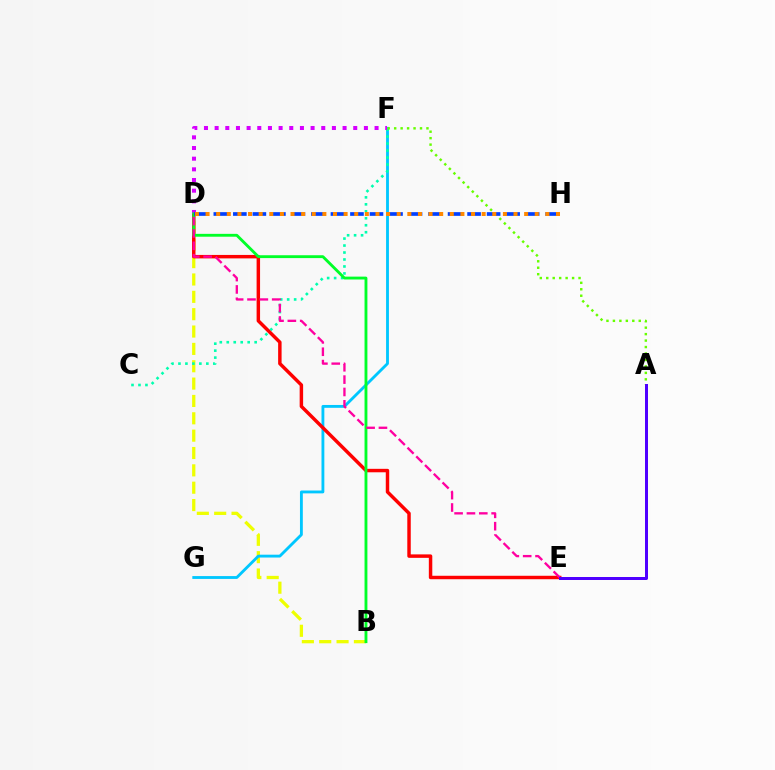{('B', 'D'): [{'color': '#eeff00', 'line_style': 'dashed', 'thickness': 2.36}, {'color': '#00ff27', 'line_style': 'solid', 'thickness': 2.06}], ('F', 'G'): [{'color': '#00c7ff', 'line_style': 'solid', 'thickness': 2.05}], ('C', 'F'): [{'color': '#00ffaf', 'line_style': 'dotted', 'thickness': 1.89}], ('D', 'E'): [{'color': '#ff0000', 'line_style': 'solid', 'thickness': 2.49}, {'color': '#ff00a0', 'line_style': 'dashed', 'thickness': 1.68}], ('D', 'F'): [{'color': '#d600ff', 'line_style': 'dotted', 'thickness': 2.9}], ('A', 'F'): [{'color': '#66ff00', 'line_style': 'dotted', 'thickness': 1.75}], ('D', 'H'): [{'color': '#003fff', 'line_style': 'dashed', 'thickness': 2.65}, {'color': '#ff8800', 'line_style': 'dotted', 'thickness': 2.89}], ('A', 'E'): [{'color': '#4f00ff', 'line_style': 'solid', 'thickness': 2.16}]}